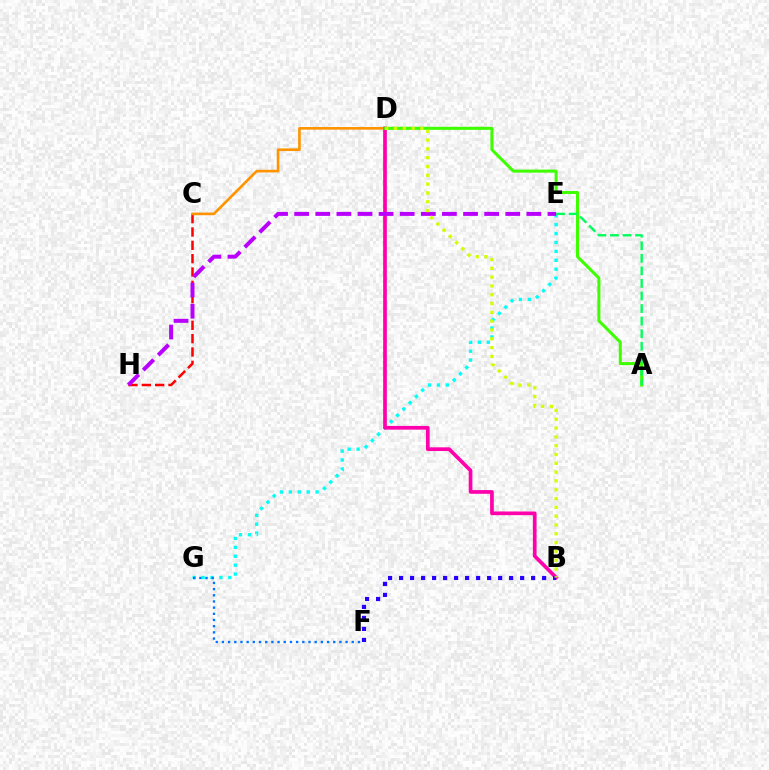{('C', 'H'): [{'color': '#ff0000', 'line_style': 'dashed', 'thickness': 1.81}], ('C', 'D'): [{'color': '#ff9400', 'line_style': 'solid', 'thickness': 1.9}], ('E', 'G'): [{'color': '#00fff6', 'line_style': 'dotted', 'thickness': 2.42}], ('B', 'D'): [{'color': '#ff00ac', 'line_style': 'solid', 'thickness': 2.66}, {'color': '#d1ff00', 'line_style': 'dotted', 'thickness': 2.39}], ('B', 'F'): [{'color': '#2500ff', 'line_style': 'dotted', 'thickness': 2.99}], ('F', 'G'): [{'color': '#0074ff', 'line_style': 'dotted', 'thickness': 1.68}], ('A', 'D'): [{'color': '#3dff00', 'line_style': 'solid', 'thickness': 2.18}], ('A', 'E'): [{'color': '#00ff5c', 'line_style': 'dashed', 'thickness': 1.71}], ('E', 'H'): [{'color': '#b900ff', 'line_style': 'dashed', 'thickness': 2.87}]}